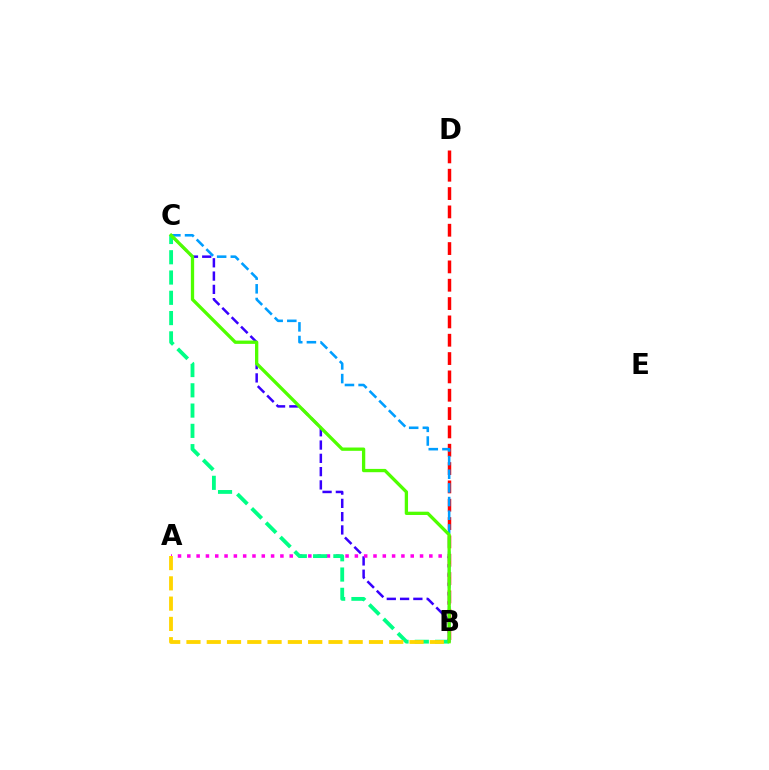{('B', 'C'): [{'color': '#3700ff', 'line_style': 'dashed', 'thickness': 1.8}, {'color': '#00ff86', 'line_style': 'dashed', 'thickness': 2.75}, {'color': '#009eff', 'line_style': 'dashed', 'thickness': 1.86}, {'color': '#4fff00', 'line_style': 'solid', 'thickness': 2.38}], ('B', 'D'): [{'color': '#ff0000', 'line_style': 'dashed', 'thickness': 2.49}], ('A', 'B'): [{'color': '#ff00ed', 'line_style': 'dotted', 'thickness': 2.53}, {'color': '#ffd500', 'line_style': 'dashed', 'thickness': 2.75}]}